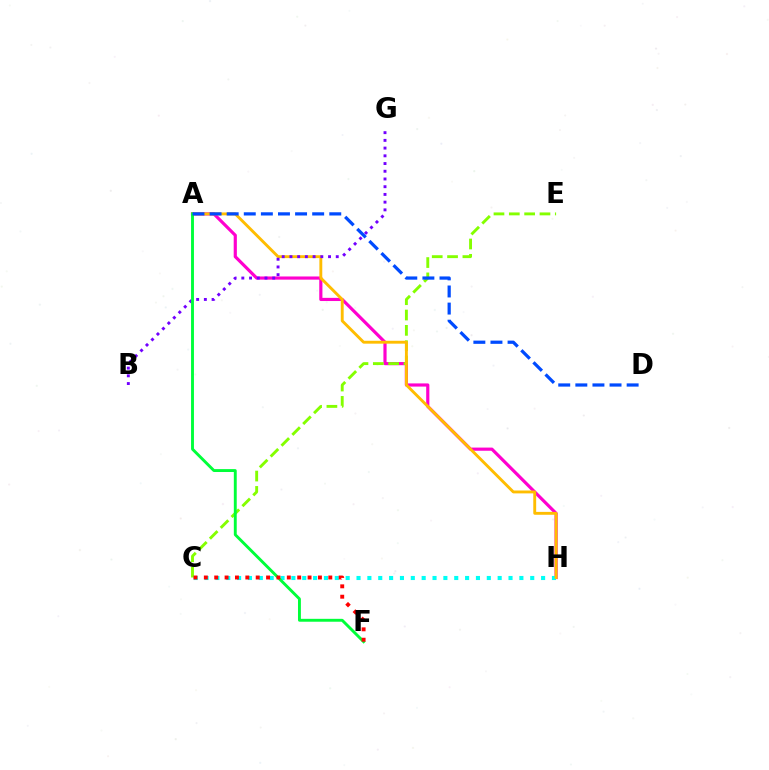{('A', 'H'): [{'color': '#ff00cf', 'line_style': 'solid', 'thickness': 2.28}, {'color': '#ffbd00', 'line_style': 'solid', 'thickness': 2.08}], ('C', 'E'): [{'color': '#84ff00', 'line_style': 'dashed', 'thickness': 2.08}], ('C', 'H'): [{'color': '#00fff6', 'line_style': 'dotted', 'thickness': 2.95}], ('B', 'G'): [{'color': '#7200ff', 'line_style': 'dotted', 'thickness': 2.1}], ('A', 'F'): [{'color': '#00ff39', 'line_style': 'solid', 'thickness': 2.09}], ('A', 'D'): [{'color': '#004bff', 'line_style': 'dashed', 'thickness': 2.32}], ('C', 'F'): [{'color': '#ff0000', 'line_style': 'dotted', 'thickness': 2.82}]}